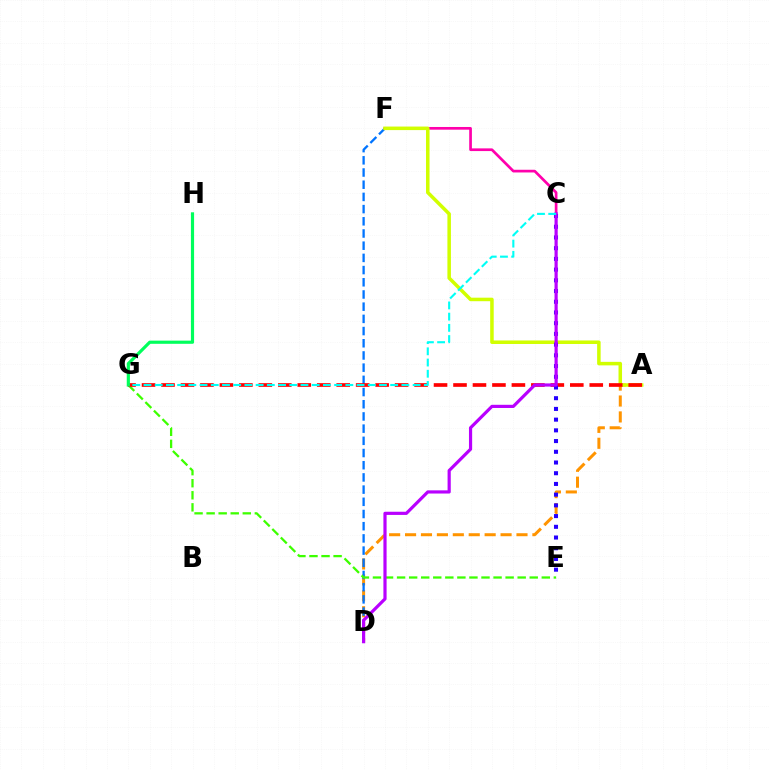{('A', 'D'): [{'color': '#ff9400', 'line_style': 'dashed', 'thickness': 2.16}], ('D', 'F'): [{'color': '#0074ff', 'line_style': 'dashed', 'thickness': 1.66}], ('C', 'F'): [{'color': '#ff00ac', 'line_style': 'solid', 'thickness': 1.94}], ('A', 'F'): [{'color': '#d1ff00', 'line_style': 'solid', 'thickness': 2.54}], ('E', 'G'): [{'color': '#3dff00', 'line_style': 'dashed', 'thickness': 1.64}], ('A', 'G'): [{'color': '#ff0000', 'line_style': 'dashed', 'thickness': 2.64}], ('C', 'E'): [{'color': '#2500ff', 'line_style': 'dotted', 'thickness': 2.91}], ('C', 'D'): [{'color': '#b900ff', 'line_style': 'solid', 'thickness': 2.29}], ('C', 'G'): [{'color': '#00fff6', 'line_style': 'dashed', 'thickness': 1.52}], ('G', 'H'): [{'color': '#00ff5c', 'line_style': 'solid', 'thickness': 2.28}]}